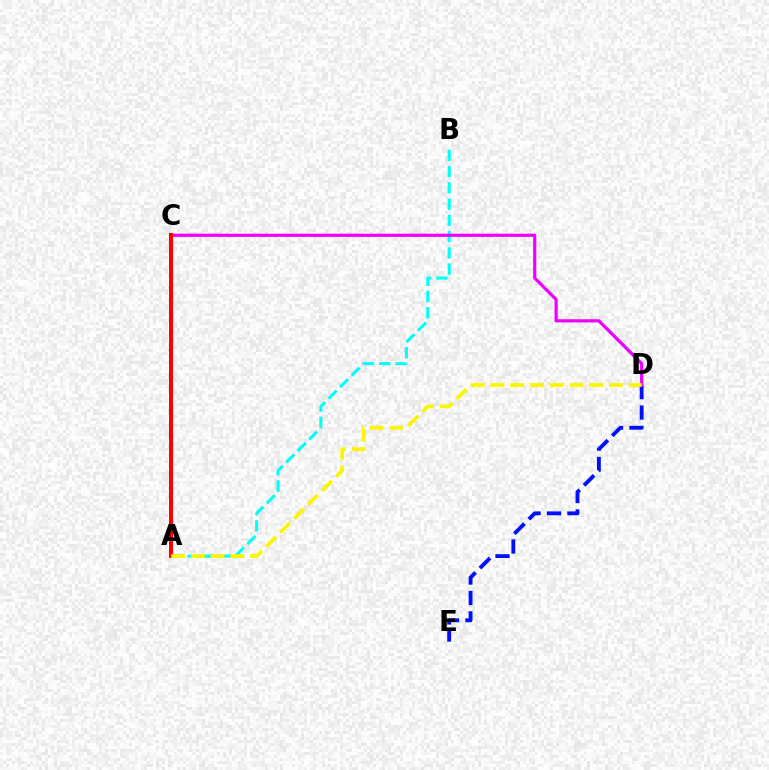{('D', 'E'): [{'color': '#0010ff', 'line_style': 'dashed', 'thickness': 2.77}], ('A', 'B'): [{'color': '#00fff6', 'line_style': 'dashed', 'thickness': 2.21}], ('C', 'D'): [{'color': '#ee00ff', 'line_style': 'solid', 'thickness': 2.3}], ('A', 'C'): [{'color': '#08ff00', 'line_style': 'dashed', 'thickness': 2.25}, {'color': '#ff0000', 'line_style': 'solid', 'thickness': 2.9}], ('A', 'D'): [{'color': '#fcf500', 'line_style': 'dashed', 'thickness': 2.69}]}